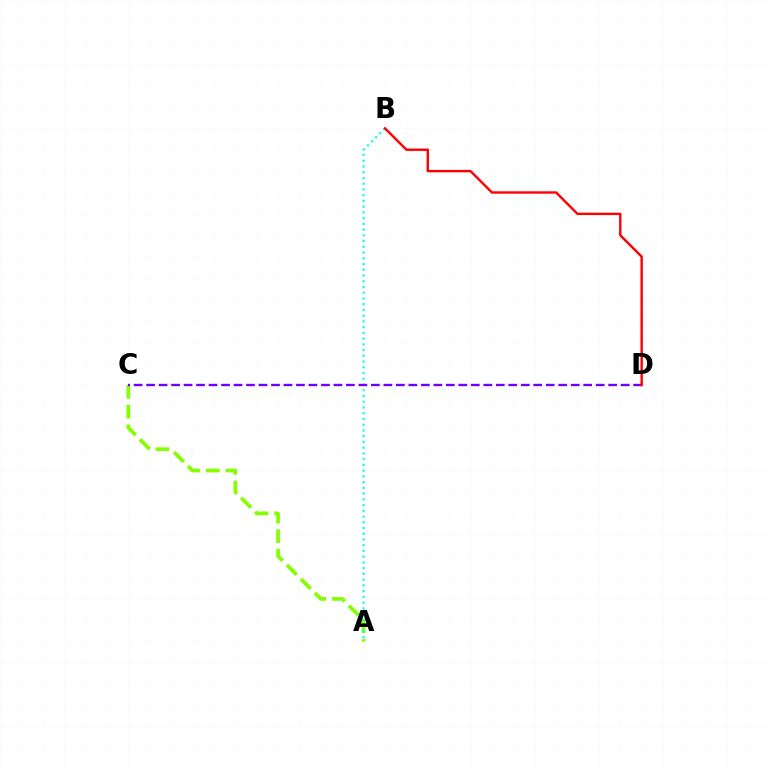{('A', 'C'): [{'color': '#84ff00', 'line_style': 'dashed', 'thickness': 2.68}], ('A', 'B'): [{'color': '#00fff6', 'line_style': 'dotted', 'thickness': 1.56}], ('C', 'D'): [{'color': '#7200ff', 'line_style': 'dashed', 'thickness': 1.7}], ('B', 'D'): [{'color': '#ff0000', 'line_style': 'solid', 'thickness': 1.73}]}